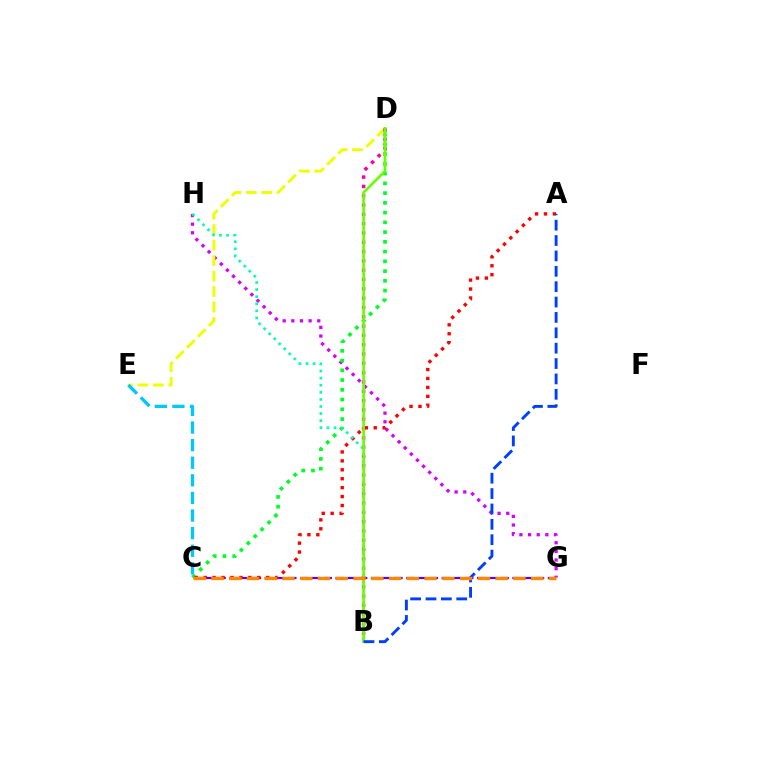{('G', 'H'): [{'color': '#d600ff', 'line_style': 'dotted', 'thickness': 2.35}], ('D', 'E'): [{'color': '#eeff00', 'line_style': 'dashed', 'thickness': 2.1}], ('C', 'G'): [{'color': '#4f00ff', 'line_style': 'dashed', 'thickness': 1.6}, {'color': '#ff8800', 'line_style': 'dashed', 'thickness': 2.41}], ('C', 'D'): [{'color': '#00ff27', 'line_style': 'dotted', 'thickness': 2.65}], ('B', 'D'): [{'color': '#ff00a0', 'line_style': 'dotted', 'thickness': 2.53}, {'color': '#66ff00', 'line_style': 'solid', 'thickness': 1.91}], ('A', 'C'): [{'color': '#ff0000', 'line_style': 'dotted', 'thickness': 2.43}], ('B', 'H'): [{'color': '#00ffaf', 'line_style': 'dotted', 'thickness': 1.93}], ('C', 'E'): [{'color': '#00c7ff', 'line_style': 'dashed', 'thickness': 2.39}], ('A', 'B'): [{'color': '#003fff', 'line_style': 'dashed', 'thickness': 2.09}]}